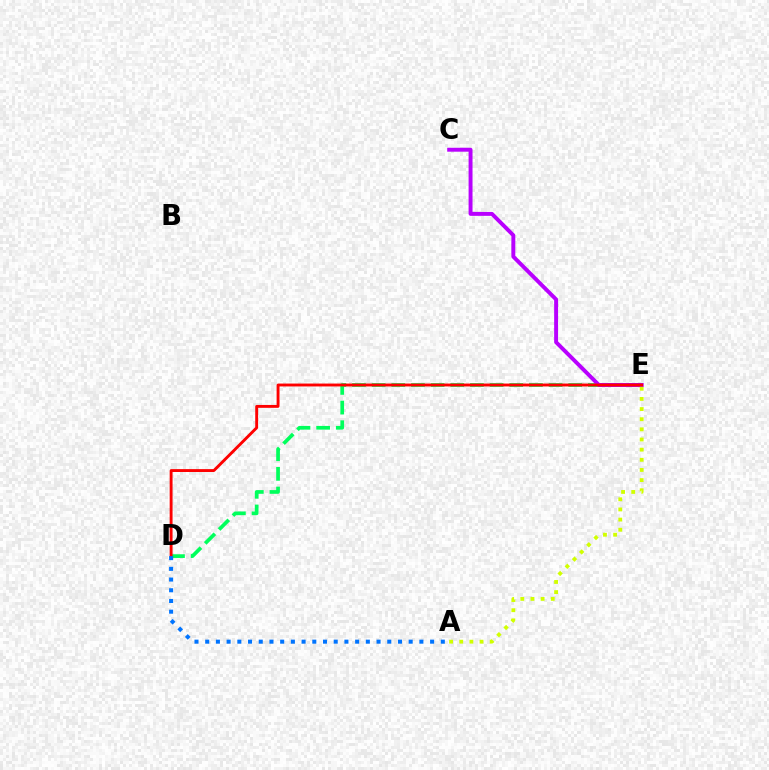{('D', 'E'): [{'color': '#00ff5c', 'line_style': 'dashed', 'thickness': 2.67}, {'color': '#ff0000', 'line_style': 'solid', 'thickness': 2.08}], ('C', 'E'): [{'color': '#b900ff', 'line_style': 'solid', 'thickness': 2.83}], ('A', 'E'): [{'color': '#d1ff00', 'line_style': 'dotted', 'thickness': 2.76}], ('A', 'D'): [{'color': '#0074ff', 'line_style': 'dotted', 'thickness': 2.91}]}